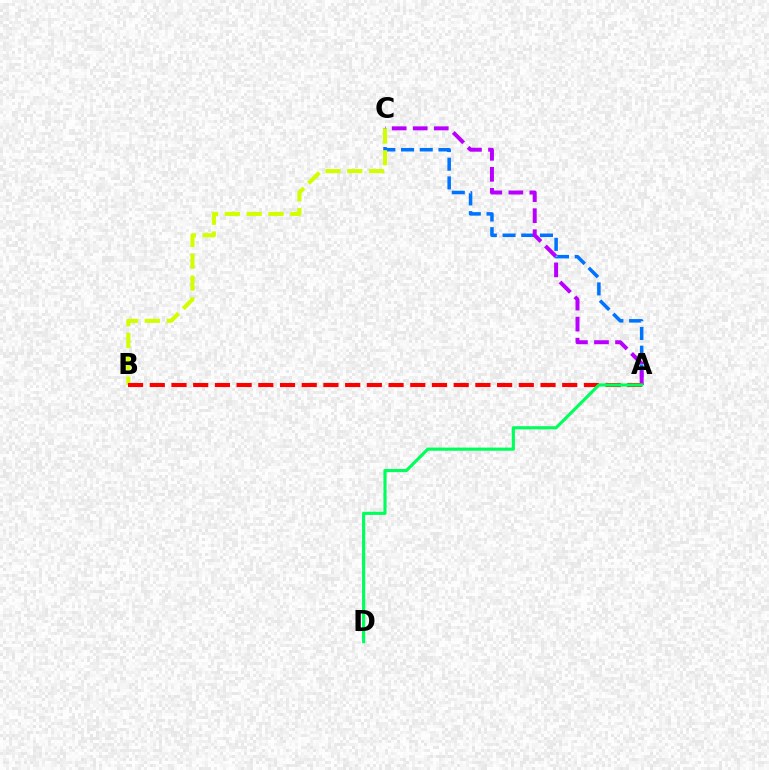{('A', 'C'): [{'color': '#0074ff', 'line_style': 'dashed', 'thickness': 2.54}, {'color': '#b900ff', 'line_style': 'dashed', 'thickness': 2.86}], ('B', 'C'): [{'color': '#d1ff00', 'line_style': 'dashed', 'thickness': 2.96}], ('A', 'B'): [{'color': '#ff0000', 'line_style': 'dashed', 'thickness': 2.95}], ('A', 'D'): [{'color': '#00ff5c', 'line_style': 'solid', 'thickness': 2.27}]}